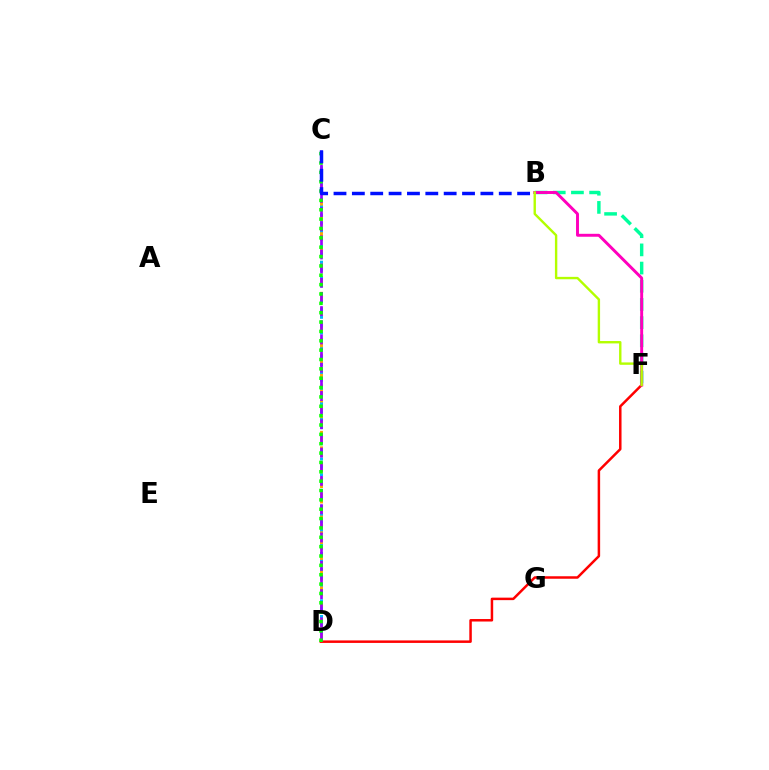{('B', 'F'): [{'color': '#00ff9d', 'line_style': 'dashed', 'thickness': 2.47}, {'color': '#ff00bd', 'line_style': 'solid', 'thickness': 2.11}, {'color': '#b3ff00', 'line_style': 'solid', 'thickness': 1.72}], ('C', 'D'): [{'color': '#ffa500', 'line_style': 'dashed', 'thickness': 2.1}, {'color': '#00b5ff', 'line_style': 'dotted', 'thickness': 2.14}, {'color': '#9b00ff', 'line_style': 'dashed', 'thickness': 1.92}, {'color': '#08ff00', 'line_style': 'dotted', 'thickness': 2.54}], ('D', 'F'): [{'color': '#ff0000', 'line_style': 'solid', 'thickness': 1.8}], ('B', 'C'): [{'color': '#0010ff', 'line_style': 'dashed', 'thickness': 2.49}]}